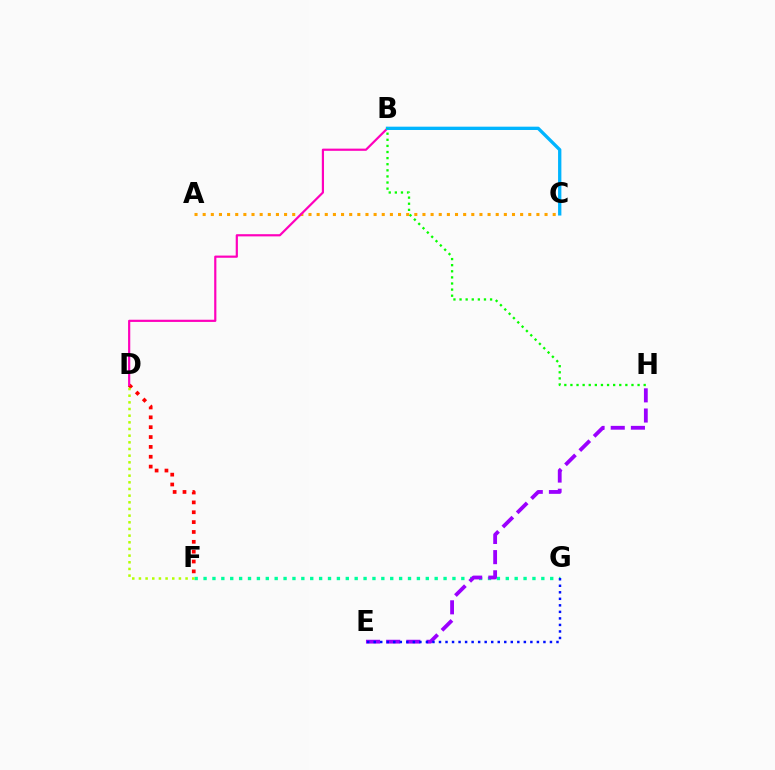{('F', 'G'): [{'color': '#00ff9d', 'line_style': 'dotted', 'thickness': 2.42}], ('A', 'C'): [{'color': '#ffa500', 'line_style': 'dotted', 'thickness': 2.21}], ('D', 'F'): [{'color': '#ff0000', 'line_style': 'dotted', 'thickness': 2.68}, {'color': '#b3ff00', 'line_style': 'dotted', 'thickness': 1.81}], ('E', 'H'): [{'color': '#9b00ff', 'line_style': 'dashed', 'thickness': 2.74}], ('B', 'D'): [{'color': '#ff00bd', 'line_style': 'solid', 'thickness': 1.58}], ('B', 'C'): [{'color': '#00b5ff', 'line_style': 'solid', 'thickness': 2.39}], ('E', 'G'): [{'color': '#0010ff', 'line_style': 'dotted', 'thickness': 1.77}], ('B', 'H'): [{'color': '#08ff00', 'line_style': 'dotted', 'thickness': 1.66}]}